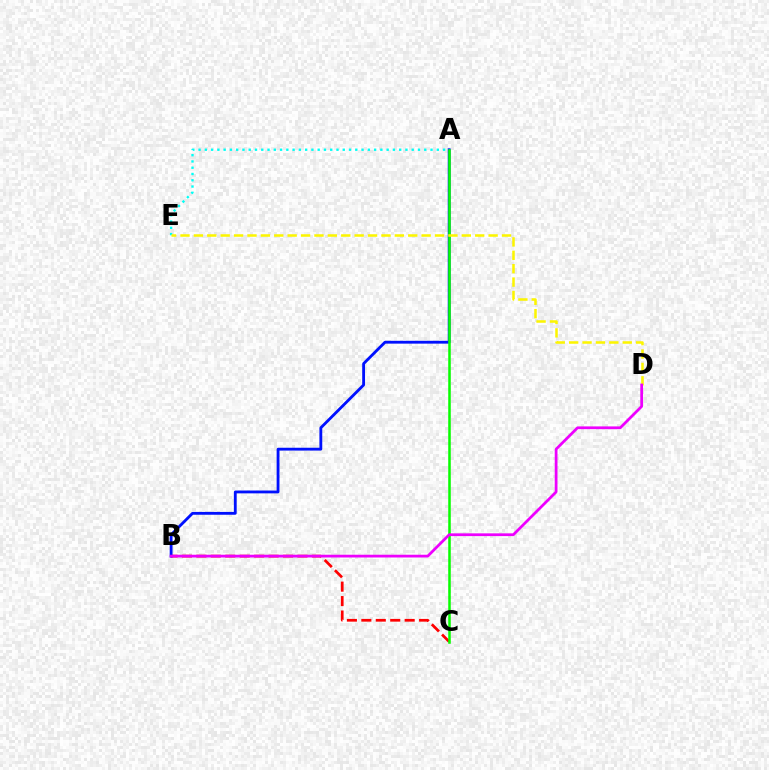{('A', 'E'): [{'color': '#00fff6', 'line_style': 'dotted', 'thickness': 1.7}], ('B', 'C'): [{'color': '#ff0000', 'line_style': 'dashed', 'thickness': 1.96}], ('A', 'B'): [{'color': '#0010ff', 'line_style': 'solid', 'thickness': 2.04}], ('A', 'C'): [{'color': '#08ff00', 'line_style': 'solid', 'thickness': 1.83}], ('D', 'E'): [{'color': '#fcf500', 'line_style': 'dashed', 'thickness': 1.82}], ('B', 'D'): [{'color': '#ee00ff', 'line_style': 'solid', 'thickness': 1.98}]}